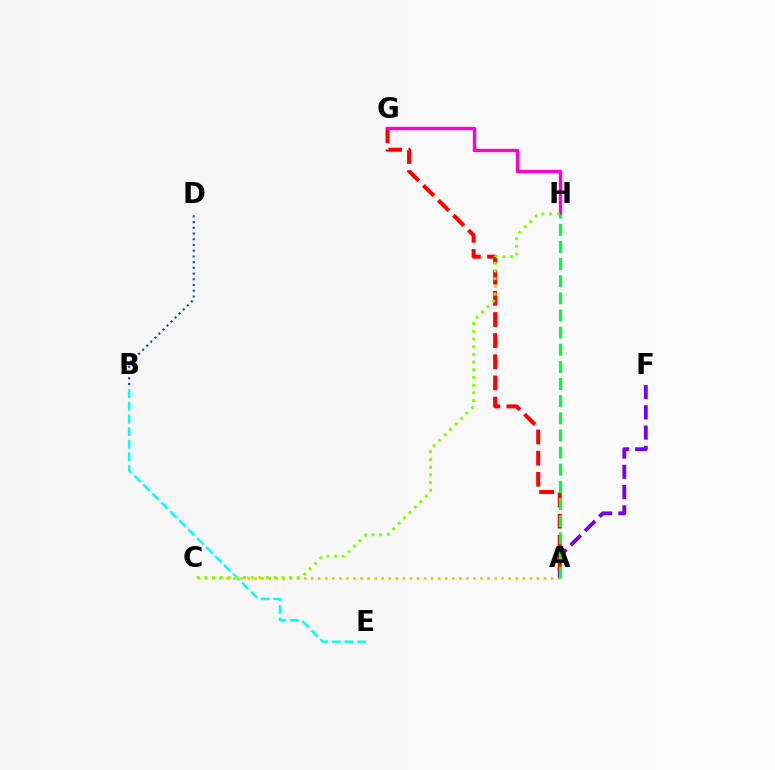{('A', 'C'): [{'color': '#ffbd00', 'line_style': 'dotted', 'thickness': 1.92}], ('B', 'E'): [{'color': '#00fff6', 'line_style': 'dashed', 'thickness': 1.72}], ('A', 'F'): [{'color': '#7200ff', 'line_style': 'dashed', 'thickness': 2.75}], ('A', 'G'): [{'color': '#ff0000', 'line_style': 'dashed', 'thickness': 2.87}], ('G', 'H'): [{'color': '#ff00cf', 'line_style': 'solid', 'thickness': 2.44}], ('B', 'D'): [{'color': '#004bff', 'line_style': 'dotted', 'thickness': 1.55}], ('C', 'H'): [{'color': '#84ff00', 'line_style': 'dotted', 'thickness': 2.09}], ('A', 'H'): [{'color': '#00ff39', 'line_style': 'dashed', 'thickness': 2.33}]}